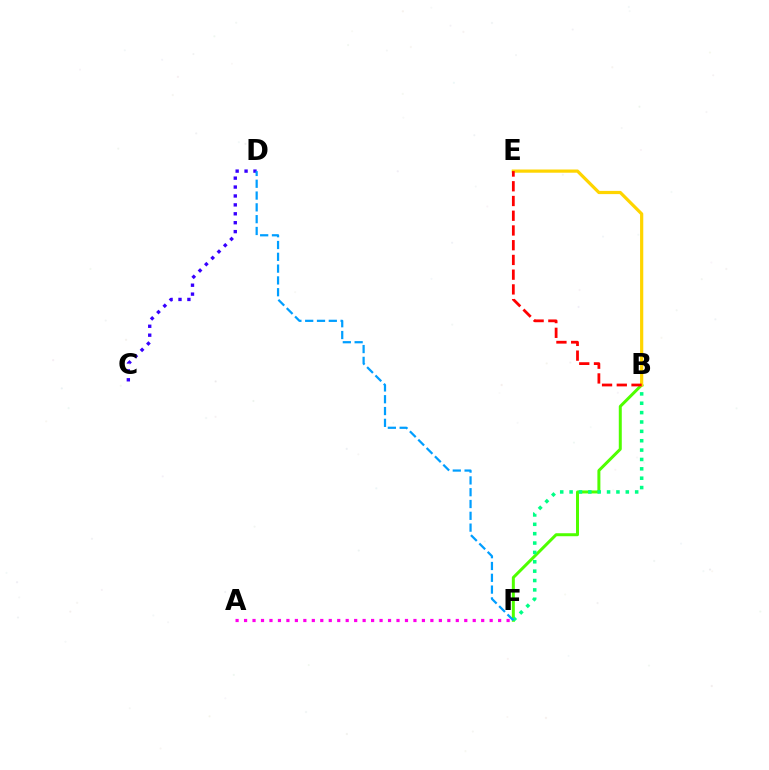{('B', 'F'): [{'color': '#4fff00', 'line_style': 'solid', 'thickness': 2.15}, {'color': '#00ff86', 'line_style': 'dotted', 'thickness': 2.55}], ('C', 'D'): [{'color': '#3700ff', 'line_style': 'dotted', 'thickness': 2.42}], ('A', 'F'): [{'color': '#ff00ed', 'line_style': 'dotted', 'thickness': 2.3}], ('B', 'E'): [{'color': '#ffd500', 'line_style': 'solid', 'thickness': 2.31}, {'color': '#ff0000', 'line_style': 'dashed', 'thickness': 2.0}], ('D', 'F'): [{'color': '#009eff', 'line_style': 'dashed', 'thickness': 1.6}]}